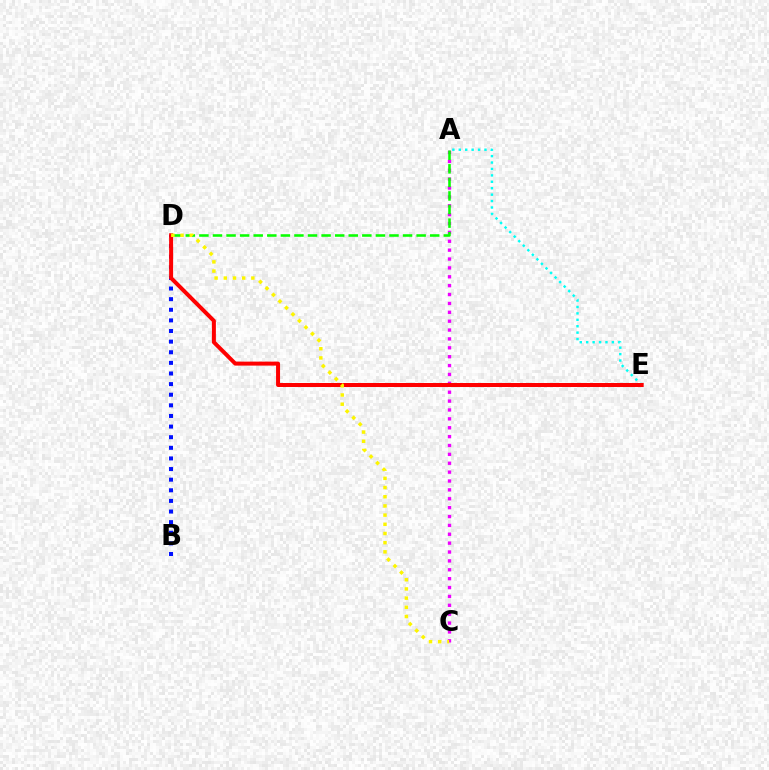{('B', 'D'): [{'color': '#0010ff', 'line_style': 'dotted', 'thickness': 2.88}], ('A', 'C'): [{'color': '#ee00ff', 'line_style': 'dotted', 'thickness': 2.41}], ('A', 'E'): [{'color': '#00fff6', 'line_style': 'dotted', 'thickness': 1.75}], ('D', 'E'): [{'color': '#ff0000', 'line_style': 'solid', 'thickness': 2.87}], ('A', 'D'): [{'color': '#08ff00', 'line_style': 'dashed', 'thickness': 1.84}], ('C', 'D'): [{'color': '#fcf500', 'line_style': 'dotted', 'thickness': 2.5}]}